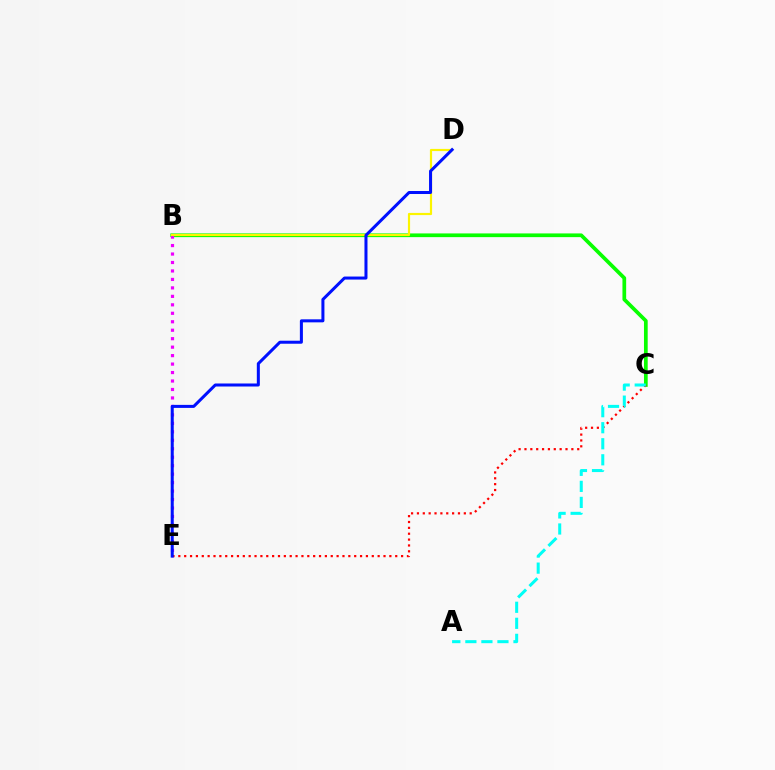{('B', 'C'): [{'color': '#08ff00', 'line_style': 'solid', 'thickness': 2.67}], ('B', 'E'): [{'color': '#ee00ff', 'line_style': 'dotted', 'thickness': 2.3}], ('B', 'D'): [{'color': '#fcf500', 'line_style': 'solid', 'thickness': 1.57}], ('C', 'E'): [{'color': '#ff0000', 'line_style': 'dotted', 'thickness': 1.59}], ('D', 'E'): [{'color': '#0010ff', 'line_style': 'solid', 'thickness': 2.18}], ('A', 'C'): [{'color': '#00fff6', 'line_style': 'dashed', 'thickness': 2.18}]}